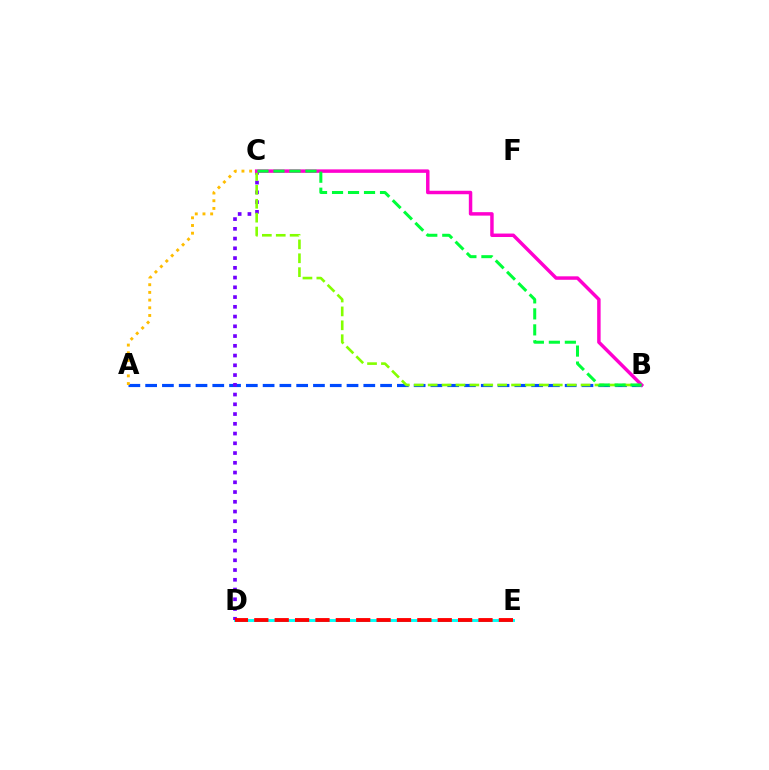{('D', 'E'): [{'color': '#00fff6', 'line_style': 'solid', 'thickness': 2.1}, {'color': '#ff0000', 'line_style': 'dashed', 'thickness': 2.77}], ('A', 'B'): [{'color': '#004bff', 'line_style': 'dashed', 'thickness': 2.28}], ('C', 'D'): [{'color': '#7200ff', 'line_style': 'dotted', 'thickness': 2.65}], ('B', 'C'): [{'color': '#84ff00', 'line_style': 'dashed', 'thickness': 1.89}, {'color': '#ff00cf', 'line_style': 'solid', 'thickness': 2.49}, {'color': '#00ff39', 'line_style': 'dashed', 'thickness': 2.17}], ('A', 'C'): [{'color': '#ffbd00', 'line_style': 'dotted', 'thickness': 2.09}]}